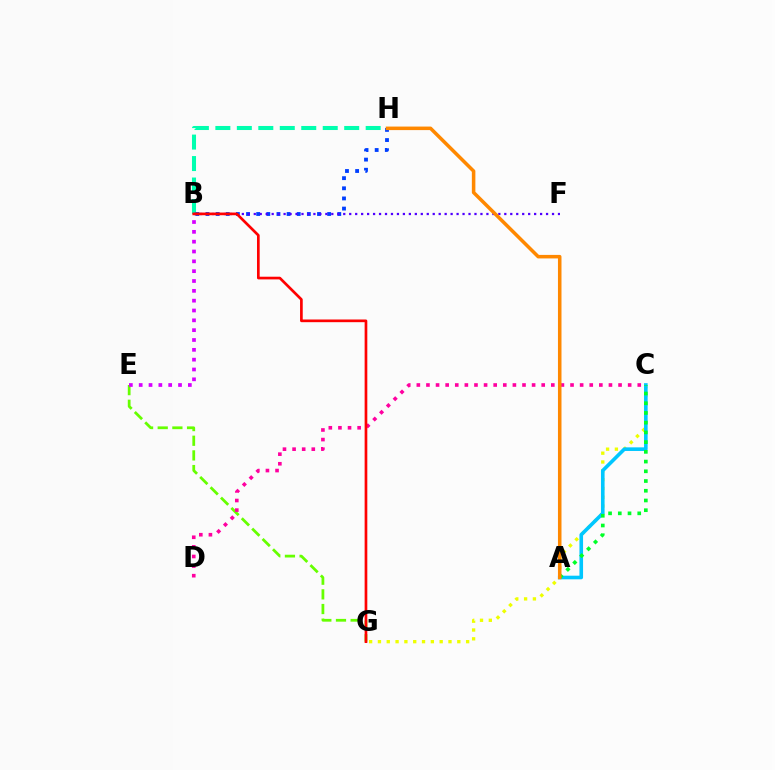{('B', 'H'): [{'color': '#00ffaf', 'line_style': 'dashed', 'thickness': 2.92}, {'color': '#003fff', 'line_style': 'dotted', 'thickness': 2.75}], ('C', 'G'): [{'color': '#eeff00', 'line_style': 'dotted', 'thickness': 2.4}], ('A', 'C'): [{'color': '#00c7ff', 'line_style': 'solid', 'thickness': 2.6}, {'color': '#00ff27', 'line_style': 'dotted', 'thickness': 2.64}], ('E', 'G'): [{'color': '#66ff00', 'line_style': 'dashed', 'thickness': 1.99}], ('C', 'D'): [{'color': '#ff00a0', 'line_style': 'dotted', 'thickness': 2.61}], ('B', 'F'): [{'color': '#4f00ff', 'line_style': 'dotted', 'thickness': 1.62}], ('B', 'G'): [{'color': '#ff0000', 'line_style': 'solid', 'thickness': 1.93}], ('B', 'E'): [{'color': '#d600ff', 'line_style': 'dotted', 'thickness': 2.67}], ('A', 'H'): [{'color': '#ff8800', 'line_style': 'solid', 'thickness': 2.54}]}